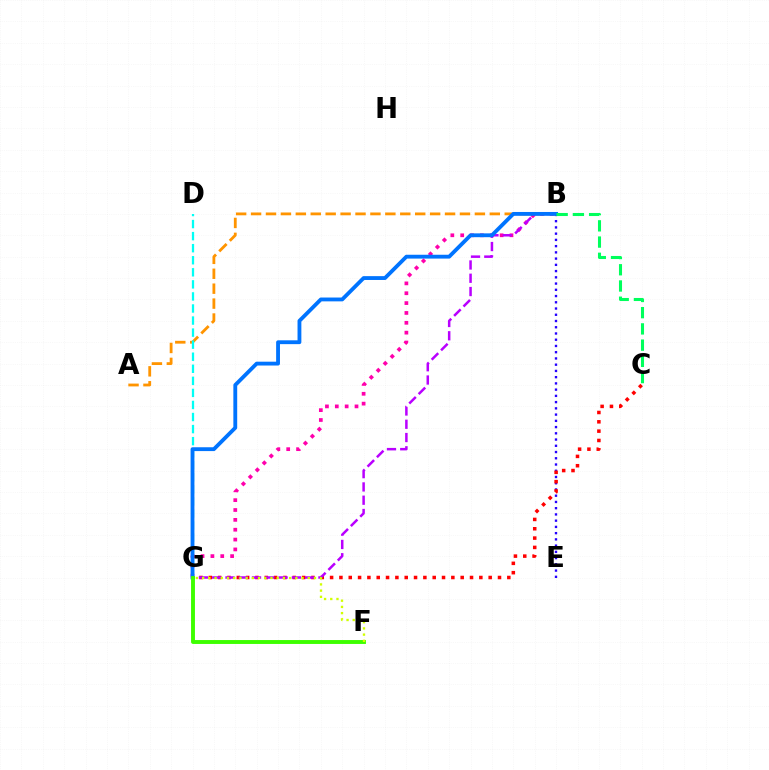{('B', 'E'): [{'color': '#2500ff', 'line_style': 'dotted', 'thickness': 1.7}], ('A', 'B'): [{'color': '#ff9400', 'line_style': 'dashed', 'thickness': 2.03}], ('B', 'G'): [{'color': '#ff00ac', 'line_style': 'dotted', 'thickness': 2.68}, {'color': '#b900ff', 'line_style': 'dashed', 'thickness': 1.8}, {'color': '#0074ff', 'line_style': 'solid', 'thickness': 2.76}], ('C', 'G'): [{'color': '#ff0000', 'line_style': 'dotted', 'thickness': 2.53}], ('D', 'G'): [{'color': '#00fff6', 'line_style': 'dashed', 'thickness': 1.64}], ('F', 'G'): [{'color': '#3dff00', 'line_style': 'solid', 'thickness': 2.8}, {'color': '#d1ff00', 'line_style': 'dotted', 'thickness': 1.69}], ('B', 'C'): [{'color': '#00ff5c', 'line_style': 'dashed', 'thickness': 2.2}]}